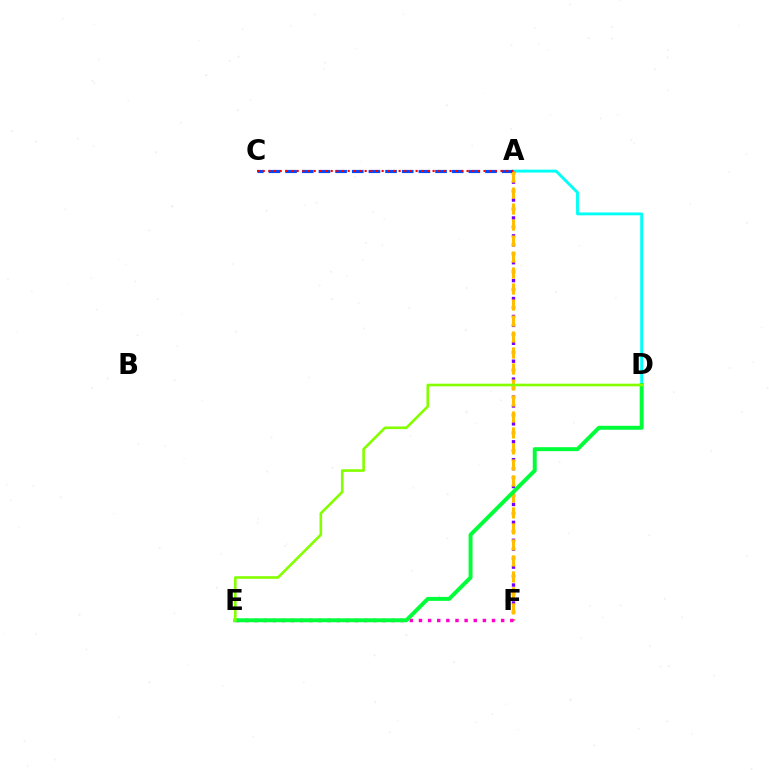{('A', 'D'): [{'color': '#00fff6', 'line_style': 'solid', 'thickness': 2.07}], ('A', 'C'): [{'color': '#004bff', 'line_style': 'dashed', 'thickness': 2.26}, {'color': '#ff0000', 'line_style': 'dotted', 'thickness': 1.54}], ('A', 'F'): [{'color': '#7200ff', 'line_style': 'dotted', 'thickness': 2.43}, {'color': '#ffbd00', 'line_style': 'dashed', 'thickness': 2.17}], ('E', 'F'): [{'color': '#ff00cf', 'line_style': 'dotted', 'thickness': 2.48}], ('D', 'E'): [{'color': '#00ff39', 'line_style': 'solid', 'thickness': 2.84}, {'color': '#84ff00', 'line_style': 'solid', 'thickness': 1.9}]}